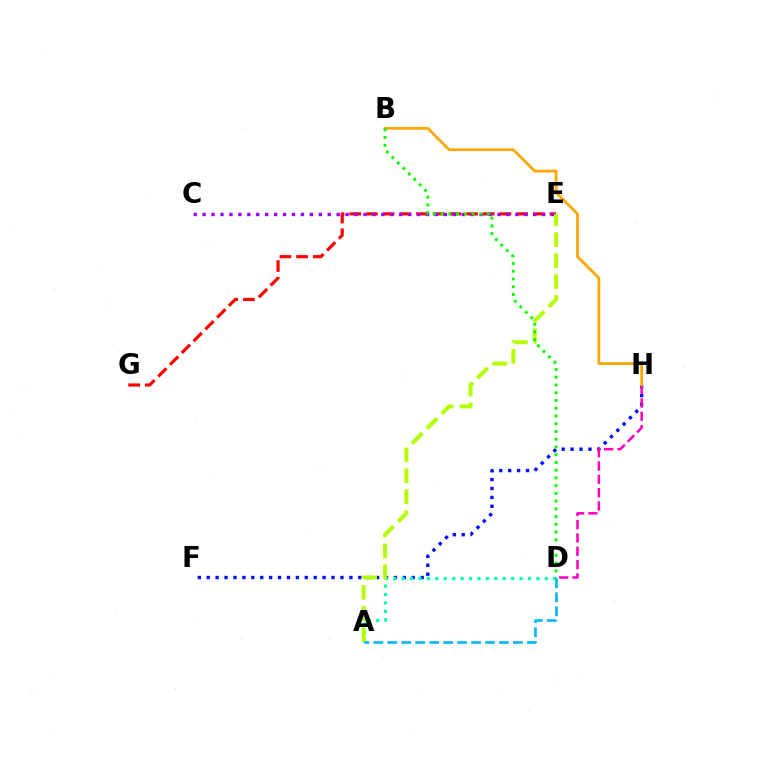{('E', 'G'): [{'color': '#ff0000', 'line_style': 'dashed', 'thickness': 2.27}], ('F', 'H'): [{'color': '#0010ff', 'line_style': 'dotted', 'thickness': 2.42}], ('A', 'D'): [{'color': '#00ff9d', 'line_style': 'dotted', 'thickness': 2.29}, {'color': '#00b5ff', 'line_style': 'dashed', 'thickness': 1.9}], ('D', 'H'): [{'color': '#ff00bd', 'line_style': 'dashed', 'thickness': 1.81}], ('C', 'E'): [{'color': '#9b00ff', 'line_style': 'dotted', 'thickness': 2.43}], ('A', 'E'): [{'color': '#b3ff00', 'line_style': 'dashed', 'thickness': 2.85}], ('B', 'H'): [{'color': '#ffa500', 'line_style': 'solid', 'thickness': 1.97}], ('B', 'D'): [{'color': '#08ff00', 'line_style': 'dotted', 'thickness': 2.1}]}